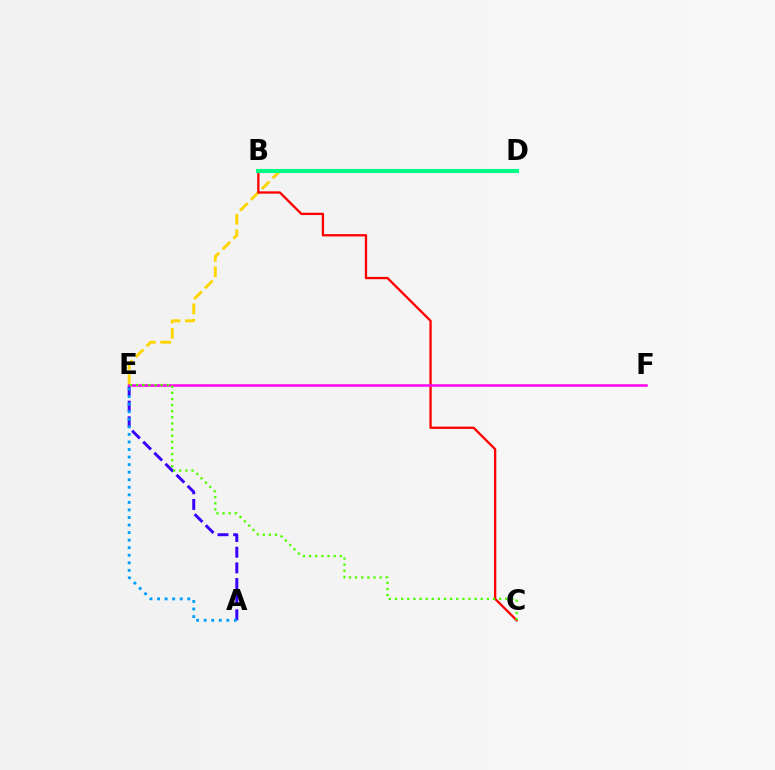{('A', 'E'): [{'color': '#3700ff', 'line_style': 'dashed', 'thickness': 2.13}, {'color': '#009eff', 'line_style': 'dotted', 'thickness': 2.05}], ('D', 'E'): [{'color': '#ffd500', 'line_style': 'dashed', 'thickness': 2.09}], ('B', 'C'): [{'color': '#ff0000', 'line_style': 'solid', 'thickness': 1.66}], ('E', 'F'): [{'color': '#ff00ed', 'line_style': 'solid', 'thickness': 1.82}], ('B', 'D'): [{'color': '#00ff86', 'line_style': 'solid', 'thickness': 2.94}], ('C', 'E'): [{'color': '#4fff00', 'line_style': 'dotted', 'thickness': 1.66}]}